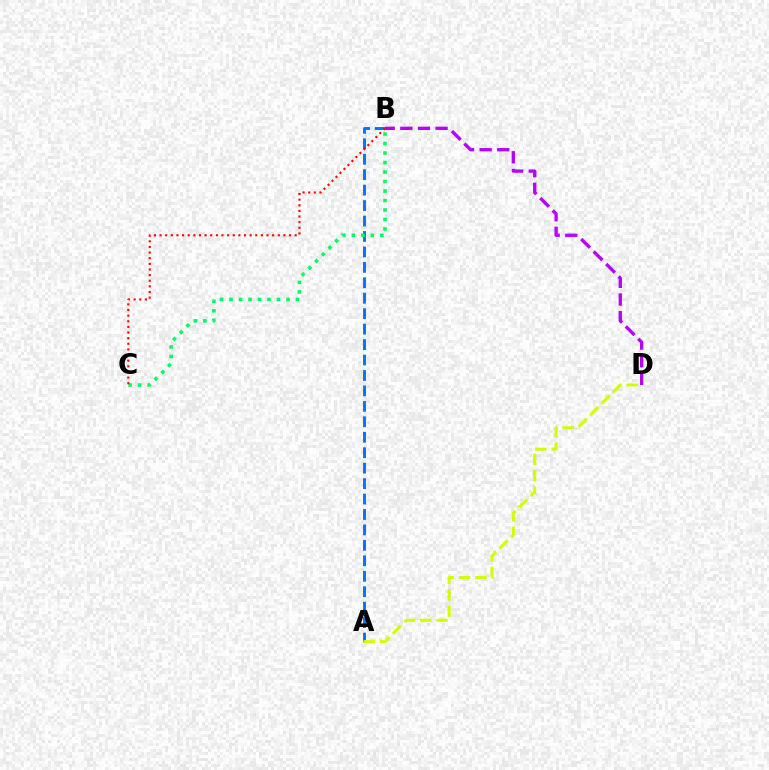{('B', 'D'): [{'color': '#b900ff', 'line_style': 'dashed', 'thickness': 2.4}], ('A', 'B'): [{'color': '#0074ff', 'line_style': 'dashed', 'thickness': 2.1}], ('A', 'D'): [{'color': '#d1ff00', 'line_style': 'dashed', 'thickness': 2.22}], ('B', 'C'): [{'color': '#00ff5c', 'line_style': 'dotted', 'thickness': 2.58}, {'color': '#ff0000', 'line_style': 'dotted', 'thickness': 1.53}]}